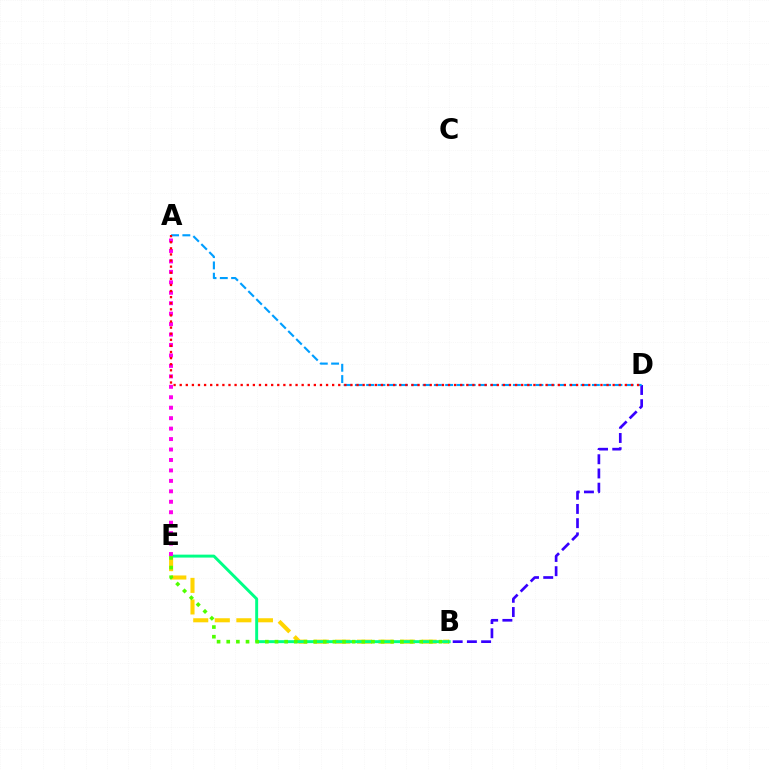{('B', 'E'): [{'color': '#ffd500', 'line_style': 'dashed', 'thickness': 2.93}, {'color': '#00ff86', 'line_style': 'solid', 'thickness': 2.12}, {'color': '#4fff00', 'line_style': 'dotted', 'thickness': 2.62}], ('B', 'D'): [{'color': '#3700ff', 'line_style': 'dashed', 'thickness': 1.93}], ('A', 'E'): [{'color': '#ff00ed', 'line_style': 'dotted', 'thickness': 2.84}], ('A', 'D'): [{'color': '#009eff', 'line_style': 'dashed', 'thickness': 1.53}, {'color': '#ff0000', 'line_style': 'dotted', 'thickness': 1.66}]}